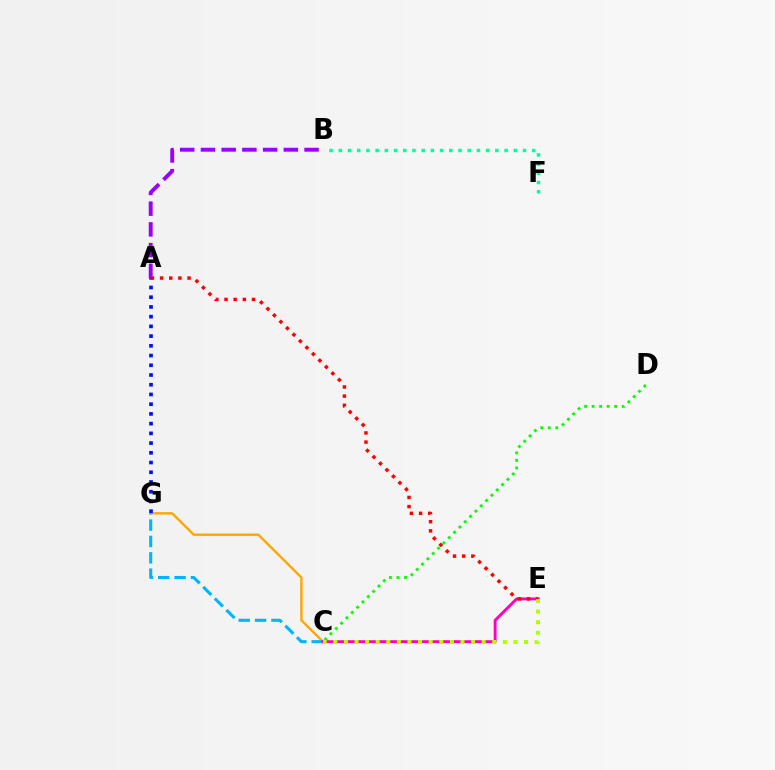{('C', 'D'): [{'color': '#08ff00', 'line_style': 'dotted', 'thickness': 2.04}], ('C', 'G'): [{'color': '#ffa500', 'line_style': 'solid', 'thickness': 1.7}, {'color': '#00b5ff', 'line_style': 'dashed', 'thickness': 2.22}], ('A', 'G'): [{'color': '#0010ff', 'line_style': 'dotted', 'thickness': 2.64}], ('A', 'B'): [{'color': '#9b00ff', 'line_style': 'dashed', 'thickness': 2.82}], ('C', 'E'): [{'color': '#ff00bd', 'line_style': 'solid', 'thickness': 2.09}, {'color': '#b3ff00', 'line_style': 'dotted', 'thickness': 2.88}], ('A', 'E'): [{'color': '#ff0000', 'line_style': 'dotted', 'thickness': 2.49}], ('B', 'F'): [{'color': '#00ff9d', 'line_style': 'dotted', 'thickness': 2.5}]}